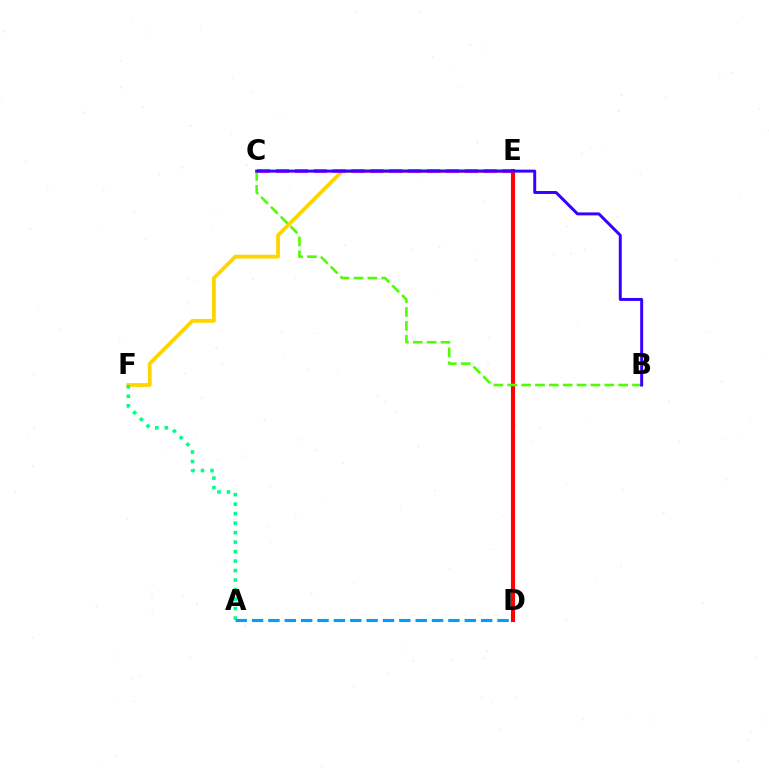{('E', 'F'): [{'color': '#ffd500', 'line_style': 'solid', 'thickness': 2.75}], ('C', 'E'): [{'color': '#ff00ed', 'line_style': 'dashed', 'thickness': 2.56}], ('A', 'F'): [{'color': '#00ff86', 'line_style': 'dotted', 'thickness': 2.58}], ('D', 'E'): [{'color': '#ff0000', 'line_style': 'solid', 'thickness': 2.95}], ('A', 'D'): [{'color': '#009eff', 'line_style': 'dashed', 'thickness': 2.22}], ('B', 'C'): [{'color': '#4fff00', 'line_style': 'dashed', 'thickness': 1.88}, {'color': '#3700ff', 'line_style': 'solid', 'thickness': 2.13}]}